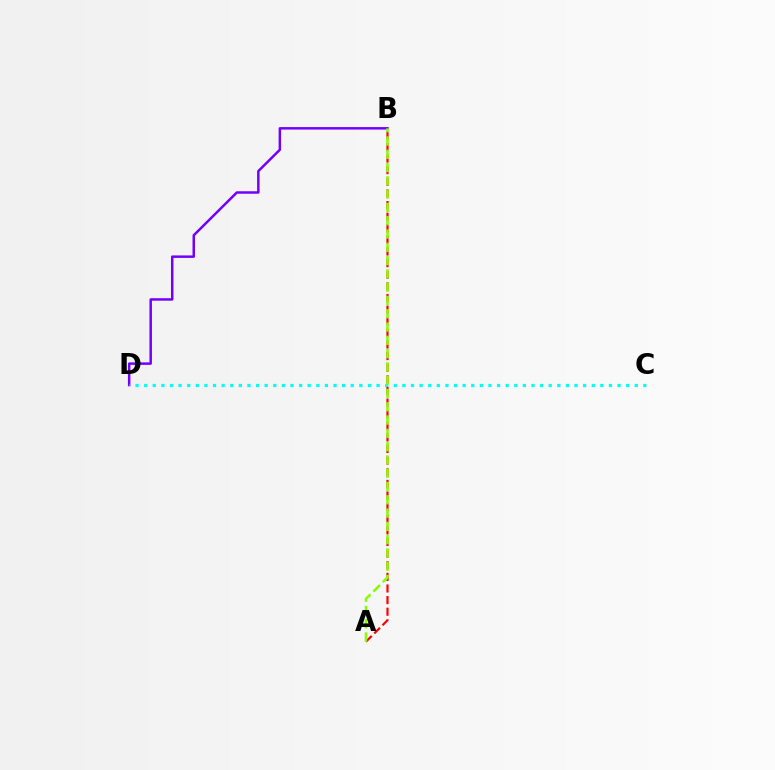{('B', 'D'): [{'color': '#7200ff', 'line_style': 'solid', 'thickness': 1.79}], ('C', 'D'): [{'color': '#00fff6', 'line_style': 'dotted', 'thickness': 2.34}], ('A', 'B'): [{'color': '#ff0000', 'line_style': 'dashed', 'thickness': 1.58}, {'color': '#84ff00', 'line_style': 'dashed', 'thickness': 1.81}]}